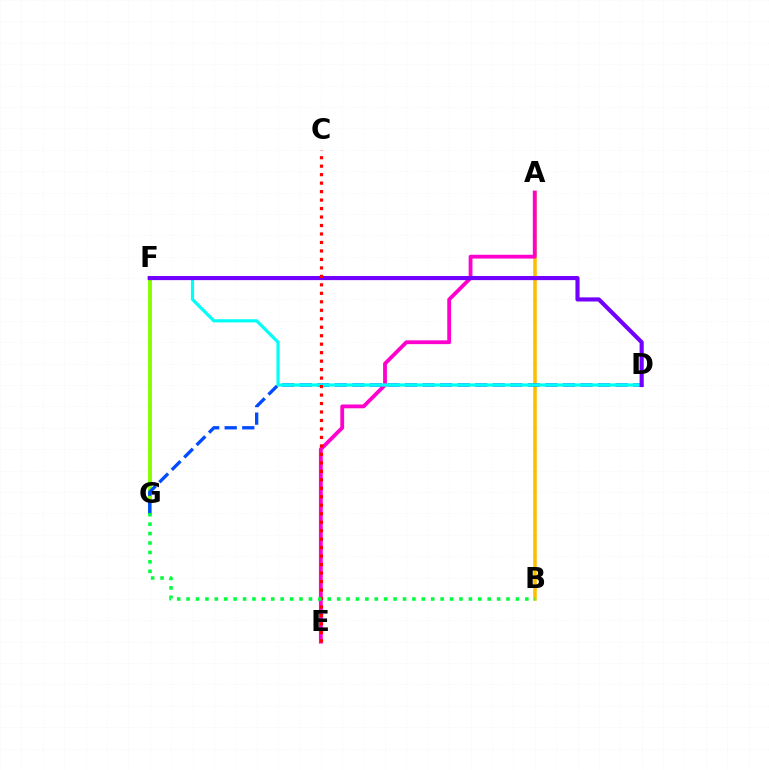{('A', 'B'): [{'color': '#ffbd00', 'line_style': 'solid', 'thickness': 2.54}], ('F', 'G'): [{'color': '#84ff00', 'line_style': 'solid', 'thickness': 2.78}], ('A', 'E'): [{'color': '#ff00cf', 'line_style': 'solid', 'thickness': 2.74}], ('D', 'G'): [{'color': '#004bff', 'line_style': 'dashed', 'thickness': 2.38}], ('D', 'F'): [{'color': '#00fff6', 'line_style': 'solid', 'thickness': 2.3}, {'color': '#7200ff', 'line_style': 'solid', 'thickness': 2.97}], ('C', 'E'): [{'color': '#ff0000', 'line_style': 'dotted', 'thickness': 2.3}], ('B', 'G'): [{'color': '#00ff39', 'line_style': 'dotted', 'thickness': 2.56}]}